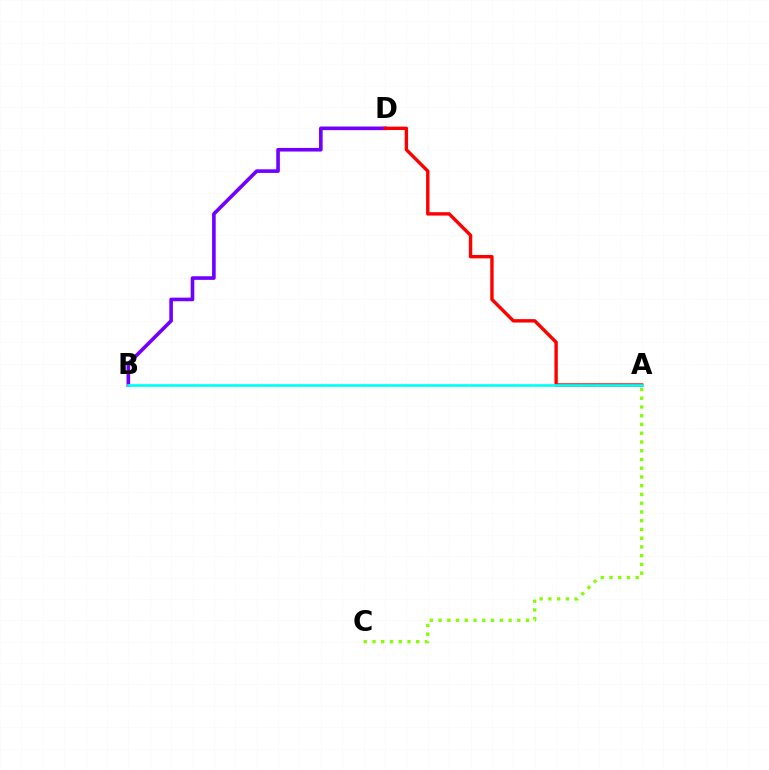{('A', 'C'): [{'color': '#84ff00', 'line_style': 'dotted', 'thickness': 2.38}], ('B', 'D'): [{'color': '#7200ff', 'line_style': 'solid', 'thickness': 2.61}], ('A', 'D'): [{'color': '#ff0000', 'line_style': 'solid', 'thickness': 2.44}], ('A', 'B'): [{'color': '#00fff6', 'line_style': 'solid', 'thickness': 1.94}]}